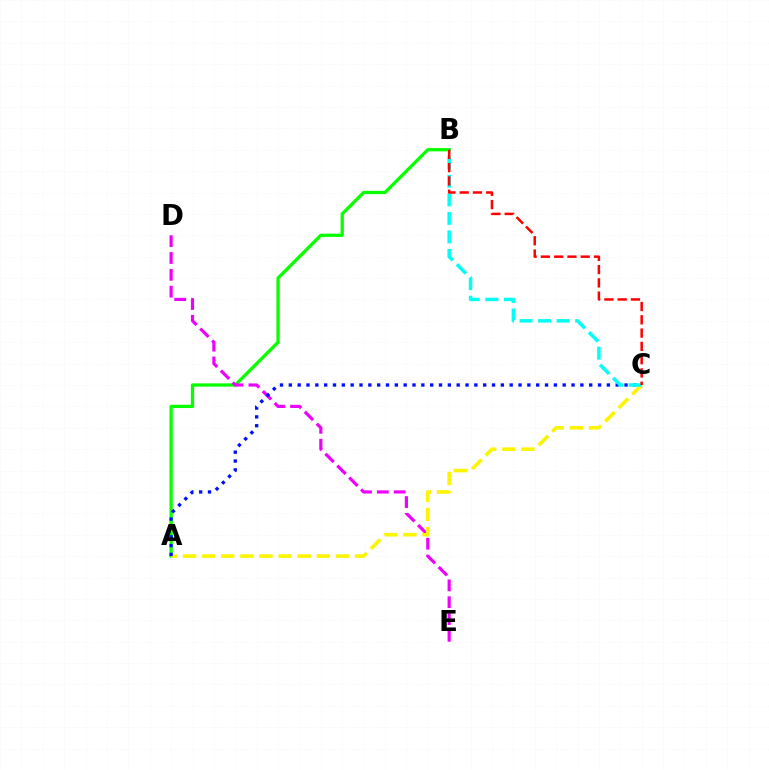{('A', 'B'): [{'color': '#08ff00', 'line_style': 'solid', 'thickness': 2.36}], ('D', 'E'): [{'color': '#ee00ff', 'line_style': 'dashed', 'thickness': 2.29}], ('A', 'C'): [{'color': '#fcf500', 'line_style': 'dashed', 'thickness': 2.59}, {'color': '#0010ff', 'line_style': 'dotted', 'thickness': 2.4}], ('B', 'C'): [{'color': '#00fff6', 'line_style': 'dashed', 'thickness': 2.52}, {'color': '#ff0000', 'line_style': 'dashed', 'thickness': 1.8}]}